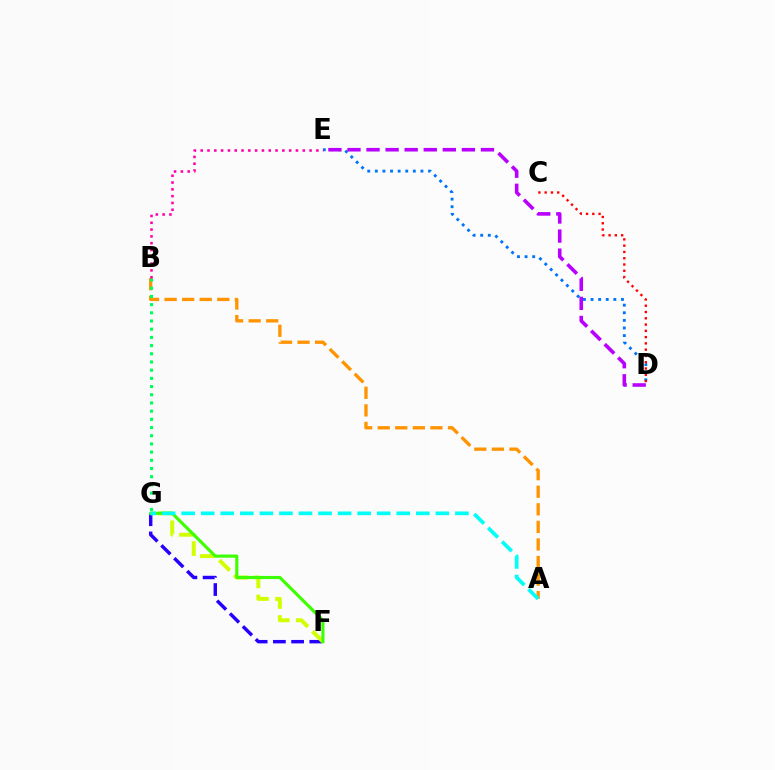{('A', 'B'): [{'color': '#ff9400', 'line_style': 'dashed', 'thickness': 2.39}], ('D', 'E'): [{'color': '#0074ff', 'line_style': 'dotted', 'thickness': 2.06}, {'color': '#b900ff', 'line_style': 'dashed', 'thickness': 2.59}], ('F', 'G'): [{'color': '#2500ff', 'line_style': 'dashed', 'thickness': 2.47}, {'color': '#d1ff00', 'line_style': 'dashed', 'thickness': 2.86}, {'color': '#3dff00', 'line_style': 'solid', 'thickness': 2.26}], ('B', 'G'): [{'color': '#00ff5c', 'line_style': 'dotted', 'thickness': 2.23}], ('C', 'D'): [{'color': '#ff0000', 'line_style': 'dotted', 'thickness': 1.71}], ('B', 'E'): [{'color': '#ff00ac', 'line_style': 'dotted', 'thickness': 1.85}], ('A', 'G'): [{'color': '#00fff6', 'line_style': 'dashed', 'thickness': 2.66}]}